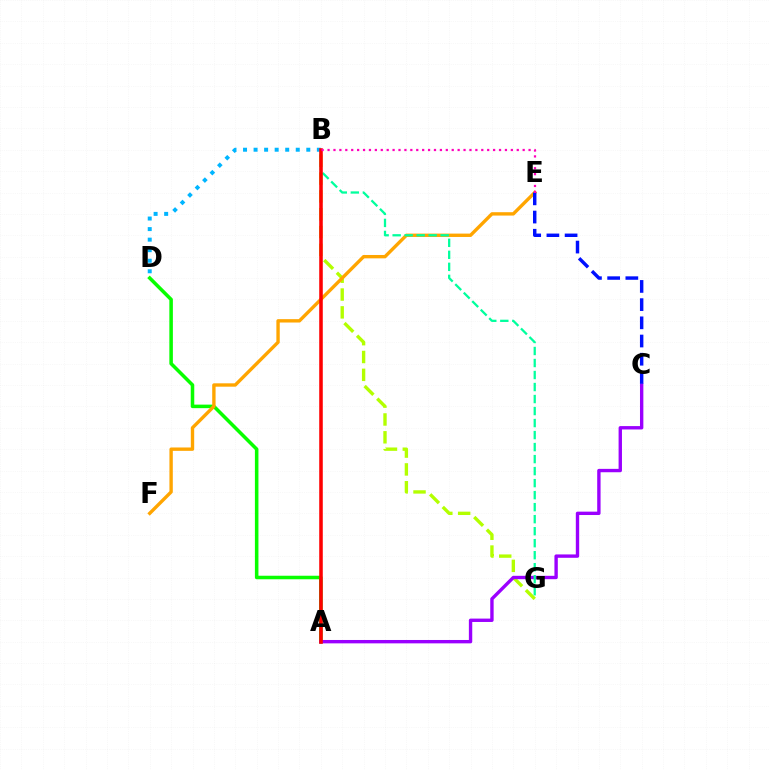{('B', 'D'): [{'color': '#00b5ff', 'line_style': 'dotted', 'thickness': 2.87}], ('A', 'D'): [{'color': '#08ff00', 'line_style': 'solid', 'thickness': 2.54}], ('B', 'G'): [{'color': '#b3ff00', 'line_style': 'dashed', 'thickness': 2.42}, {'color': '#00ff9d', 'line_style': 'dashed', 'thickness': 1.63}], ('E', 'F'): [{'color': '#ffa500', 'line_style': 'solid', 'thickness': 2.43}], ('A', 'C'): [{'color': '#9b00ff', 'line_style': 'solid', 'thickness': 2.43}], ('A', 'B'): [{'color': '#ff0000', 'line_style': 'solid', 'thickness': 2.56}], ('C', 'E'): [{'color': '#0010ff', 'line_style': 'dashed', 'thickness': 2.47}], ('B', 'E'): [{'color': '#ff00bd', 'line_style': 'dotted', 'thickness': 1.61}]}